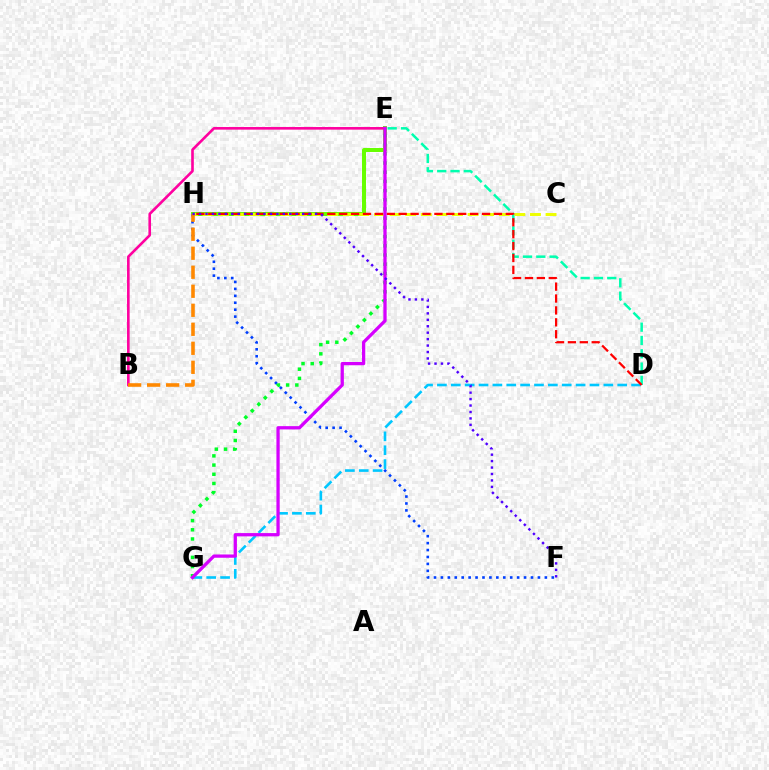{('D', 'G'): [{'color': '#00c7ff', 'line_style': 'dashed', 'thickness': 1.88}], ('E', 'H'): [{'color': '#66ff00', 'line_style': 'solid', 'thickness': 2.87}], ('F', 'H'): [{'color': '#003fff', 'line_style': 'dotted', 'thickness': 1.88}, {'color': '#4f00ff', 'line_style': 'dotted', 'thickness': 1.75}], ('D', 'E'): [{'color': '#00ffaf', 'line_style': 'dashed', 'thickness': 1.81}], ('B', 'E'): [{'color': '#ff00a0', 'line_style': 'solid', 'thickness': 1.89}], ('C', 'H'): [{'color': '#eeff00', 'line_style': 'dashed', 'thickness': 2.12}], ('D', 'H'): [{'color': '#ff0000', 'line_style': 'dashed', 'thickness': 1.62}], ('E', 'G'): [{'color': '#00ff27', 'line_style': 'dotted', 'thickness': 2.5}, {'color': '#d600ff', 'line_style': 'solid', 'thickness': 2.35}], ('B', 'H'): [{'color': '#ff8800', 'line_style': 'dashed', 'thickness': 2.58}]}